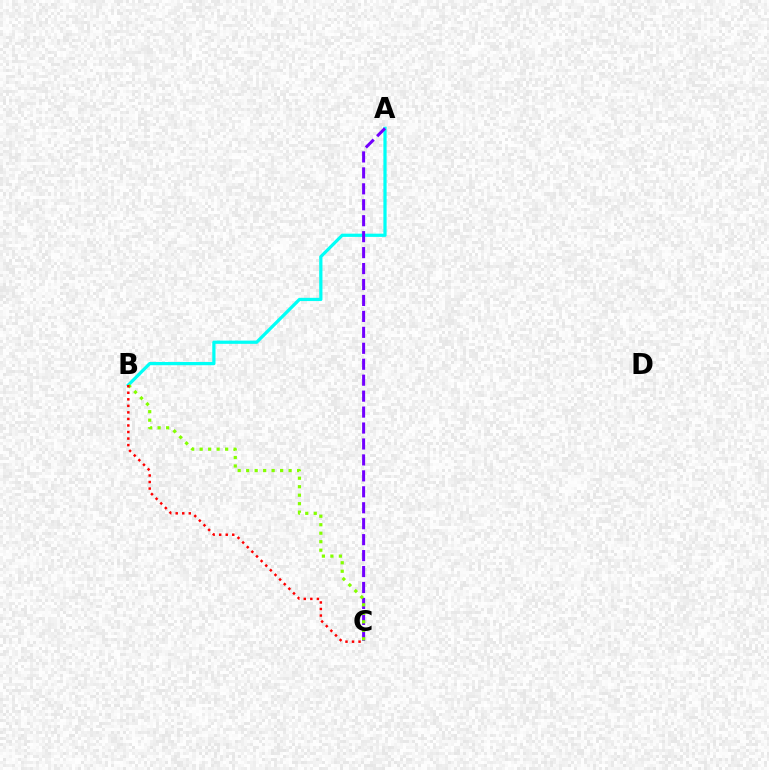{('A', 'B'): [{'color': '#00fff6', 'line_style': 'solid', 'thickness': 2.32}], ('A', 'C'): [{'color': '#7200ff', 'line_style': 'dashed', 'thickness': 2.17}], ('B', 'C'): [{'color': '#84ff00', 'line_style': 'dotted', 'thickness': 2.31}, {'color': '#ff0000', 'line_style': 'dotted', 'thickness': 1.78}]}